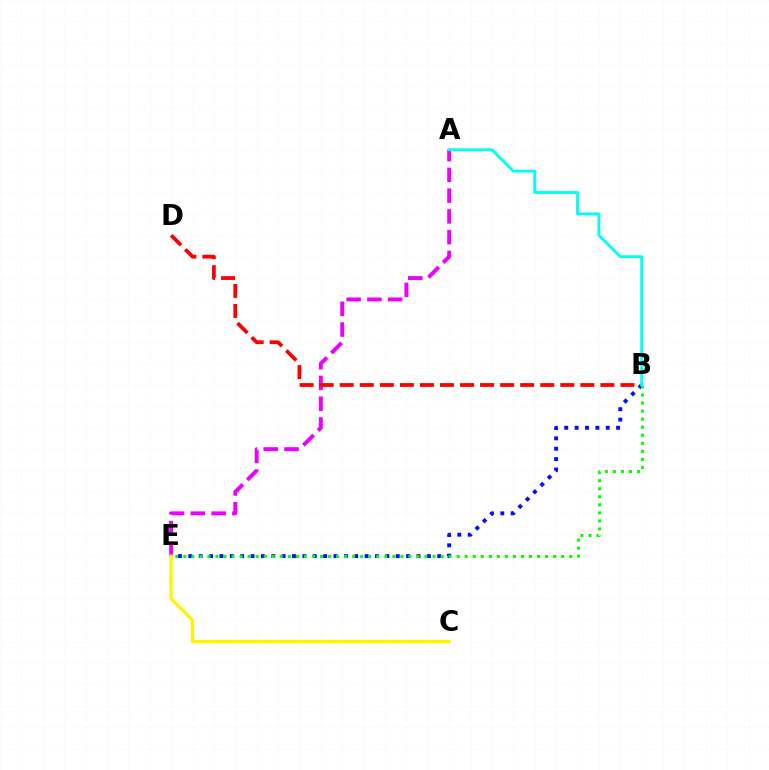{('A', 'E'): [{'color': '#ee00ff', 'line_style': 'dashed', 'thickness': 2.82}], ('B', 'E'): [{'color': '#0010ff', 'line_style': 'dotted', 'thickness': 2.82}, {'color': '#08ff00', 'line_style': 'dotted', 'thickness': 2.18}], ('B', 'D'): [{'color': '#ff0000', 'line_style': 'dashed', 'thickness': 2.72}], ('A', 'B'): [{'color': '#00fff6', 'line_style': 'solid', 'thickness': 2.06}], ('C', 'E'): [{'color': '#fcf500', 'line_style': 'solid', 'thickness': 2.35}]}